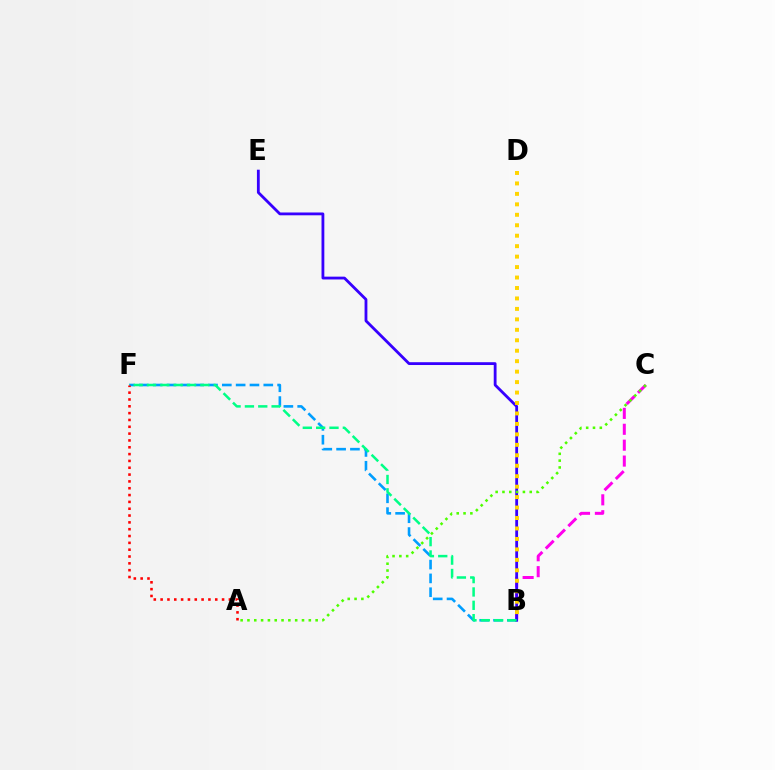{('B', 'F'): [{'color': '#009eff', 'line_style': 'dashed', 'thickness': 1.88}, {'color': '#00ff86', 'line_style': 'dashed', 'thickness': 1.81}], ('B', 'C'): [{'color': '#ff00ed', 'line_style': 'dashed', 'thickness': 2.16}], ('B', 'E'): [{'color': '#3700ff', 'line_style': 'solid', 'thickness': 2.02}], ('A', 'C'): [{'color': '#4fff00', 'line_style': 'dotted', 'thickness': 1.85}], ('B', 'D'): [{'color': '#ffd500', 'line_style': 'dotted', 'thickness': 2.84}], ('A', 'F'): [{'color': '#ff0000', 'line_style': 'dotted', 'thickness': 1.86}]}